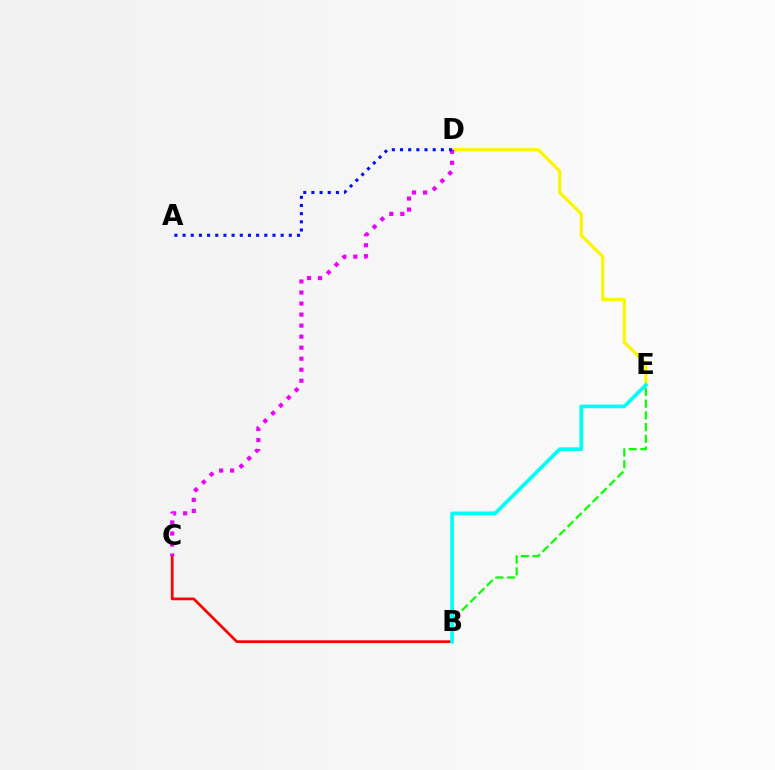{('B', 'C'): [{'color': '#ff0000', 'line_style': 'solid', 'thickness': 1.97}], ('D', 'E'): [{'color': '#fcf500', 'line_style': 'solid', 'thickness': 2.31}], ('B', 'E'): [{'color': '#08ff00', 'line_style': 'dashed', 'thickness': 1.6}, {'color': '#00fff6', 'line_style': 'solid', 'thickness': 2.66}], ('C', 'D'): [{'color': '#ee00ff', 'line_style': 'dotted', 'thickness': 3.0}], ('A', 'D'): [{'color': '#0010ff', 'line_style': 'dotted', 'thickness': 2.22}]}